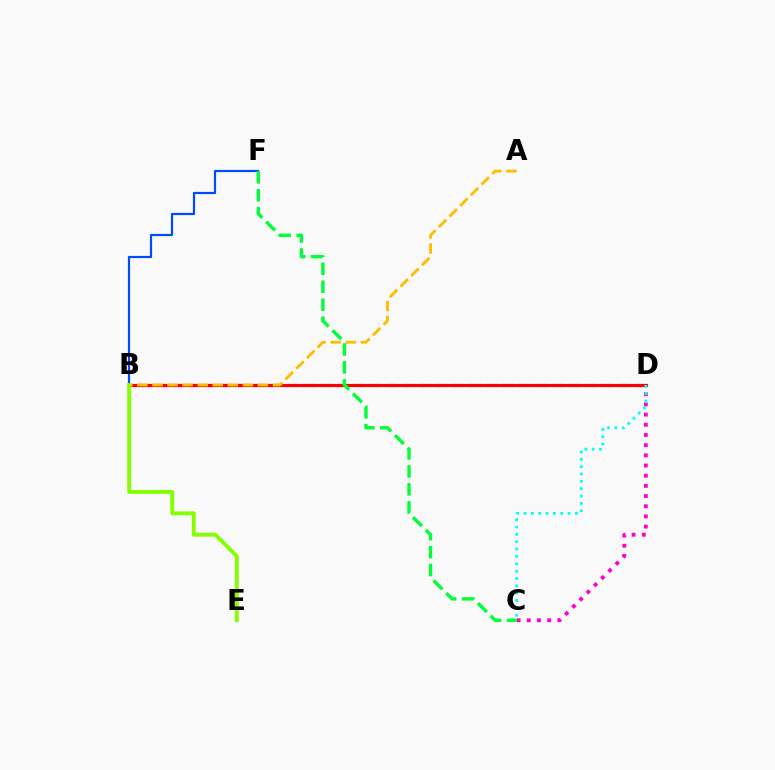{('B', 'D'): [{'color': '#7200ff', 'line_style': 'dashed', 'thickness': 2.25}, {'color': '#ff0000', 'line_style': 'solid', 'thickness': 2.24}], ('A', 'B'): [{'color': '#ffbd00', 'line_style': 'dashed', 'thickness': 2.05}], ('B', 'F'): [{'color': '#004bff', 'line_style': 'solid', 'thickness': 1.59}], ('C', 'D'): [{'color': '#ff00cf', 'line_style': 'dotted', 'thickness': 2.77}, {'color': '#00fff6', 'line_style': 'dotted', 'thickness': 2.0}], ('B', 'E'): [{'color': '#84ff00', 'line_style': 'solid', 'thickness': 2.79}], ('C', 'F'): [{'color': '#00ff39', 'line_style': 'dashed', 'thickness': 2.44}]}